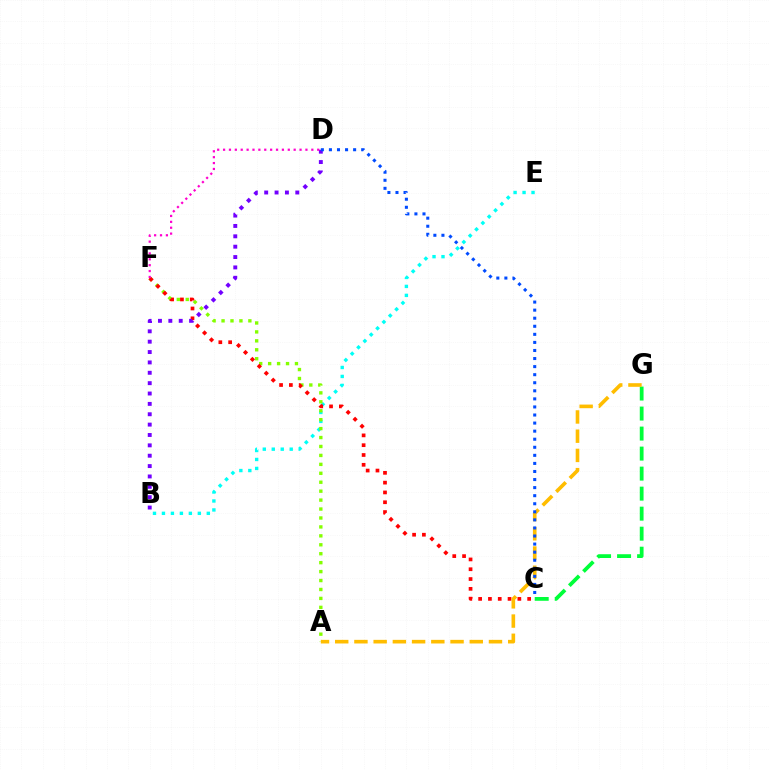{('B', 'E'): [{'color': '#00fff6', 'line_style': 'dotted', 'thickness': 2.44}], ('A', 'F'): [{'color': '#84ff00', 'line_style': 'dotted', 'thickness': 2.43}], ('C', 'G'): [{'color': '#00ff39', 'line_style': 'dashed', 'thickness': 2.72}], ('C', 'F'): [{'color': '#ff0000', 'line_style': 'dotted', 'thickness': 2.66}], ('A', 'G'): [{'color': '#ffbd00', 'line_style': 'dashed', 'thickness': 2.61}], ('B', 'D'): [{'color': '#7200ff', 'line_style': 'dotted', 'thickness': 2.82}], ('C', 'D'): [{'color': '#004bff', 'line_style': 'dotted', 'thickness': 2.19}], ('D', 'F'): [{'color': '#ff00cf', 'line_style': 'dotted', 'thickness': 1.6}]}